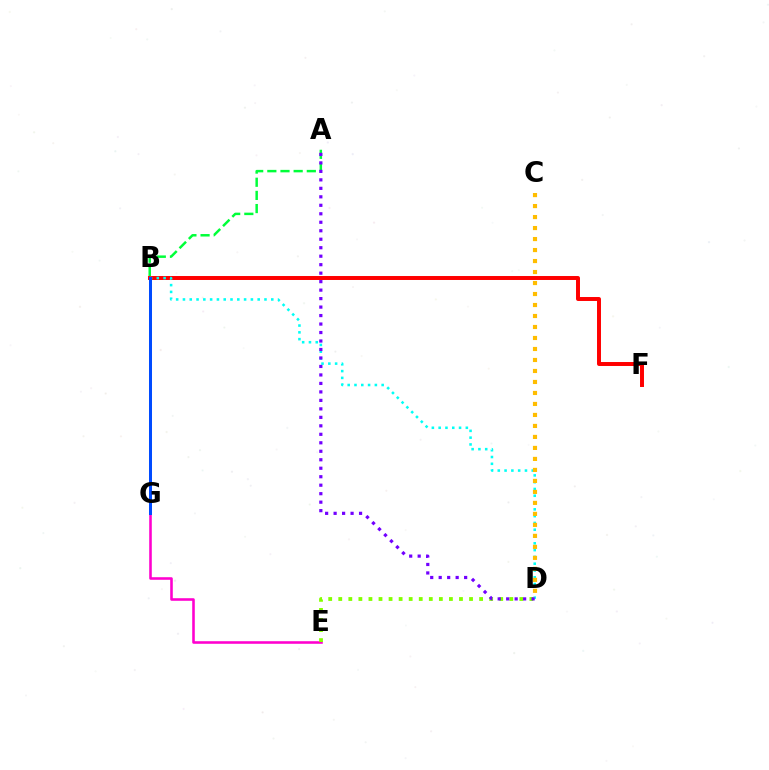{('B', 'F'): [{'color': '#ff0000', 'line_style': 'solid', 'thickness': 2.85}], ('B', 'D'): [{'color': '#00fff6', 'line_style': 'dotted', 'thickness': 1.85}], ('E', 'G'): [{'color': '#ff00cf', 'line_style': 'solid', 'thickness': 1.85}], ('A', 'B'): [{'color': '#00ff39', 'line_style': 'dashed', 'thickness': 1.79}], ('C', 'D'): [{'color': '#ffbd00', 'line_style': 'dotted', 'thickness': 2.99}], ('D', 'E'): [{'color': '#84ff00', 'line_style': 'dotted', 'thickness': 2.73}], ('A', 'D'): [{'color': '#7200ff', 'line_style': 'dotted', 'thickness': 2.3}], ('B', 'G'): [{'color': '#004bff', 'line_style': 'solid', 'thickness': 2.17}]}